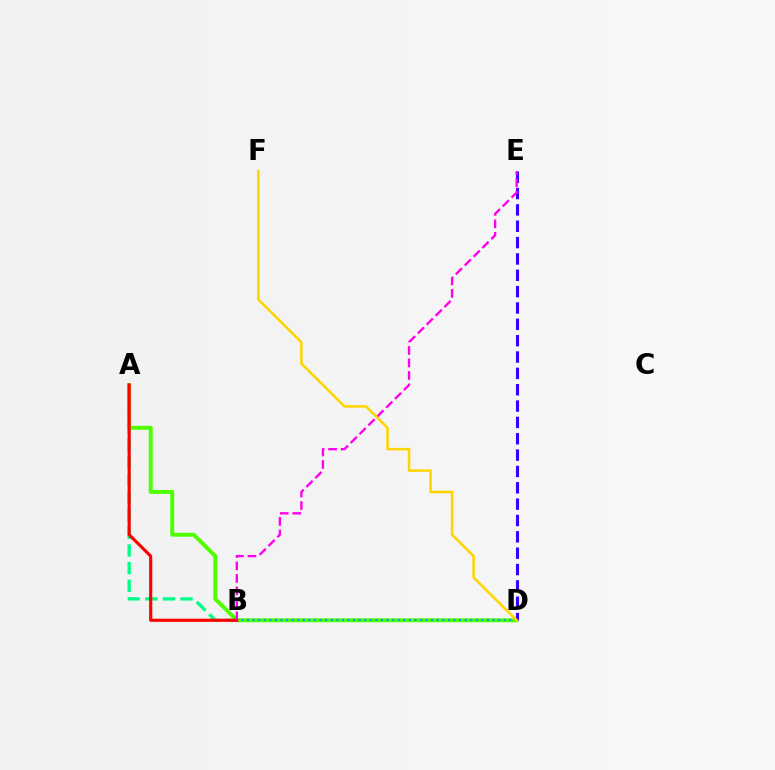{('A', 'B'): [{'color': '#00ff86', 'line_style': 'dashed', 'thickness': 2.4}, {'color': '#ff0000', 'line_style': 'solid', 'thickness': 2.26}], ('A', 'D'): [{'color': '#4fff00', 'line_style': 'solid', 'thickness': 2.84}], ('B', 'D'): [{'color': '#009eff', 'line_style': 'dotted', 'thickness': 1.52}], ('D', 'E'): [{'color': '#3700ff', 'line_style': 'dashed', 'thickness': 2.22}], ('B', 'E'): [{'color': '#ff00ed', 'line_style': 'dashed', 'thickness': 1.7}], ('D', 'F'): [{'color': '#ffd500', 'line_style': 'solid', 'thickness': 1.83}]}